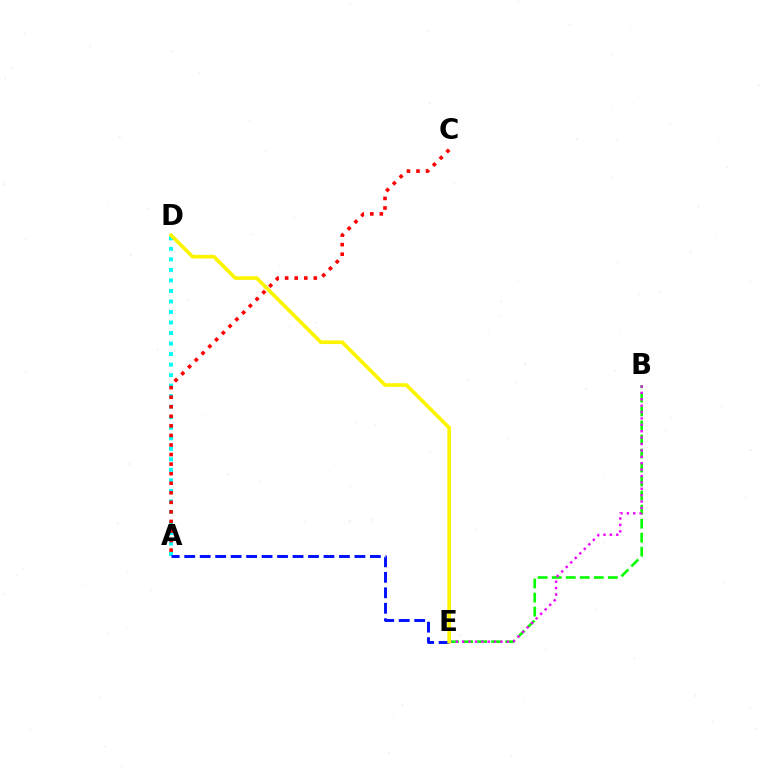{('B', 'E'): [{'color': '#08ff00', 'line_style': 'dashed', 'thickness': 1.91}, {'color': '#ee00ff', 'line_style': 'dotted', 'thickness': 1.74}], ('A', 'D'): [{'color': '#00fff6', 'line_style': 'dotted', 'thickness': 2.86}], ('A', 'E'): [{'color': '#0010ff', 'line_style': 'dashed', 'thickness': 2.1}], ('A', 'C'): [{'color': '#ff0000', 'line_style': 'dotted', 'thickness': 2.6}], ('D', 'E'): [{'color': '#fcf500', 'line_style': 'solid', 'thickness': 2.63}]}